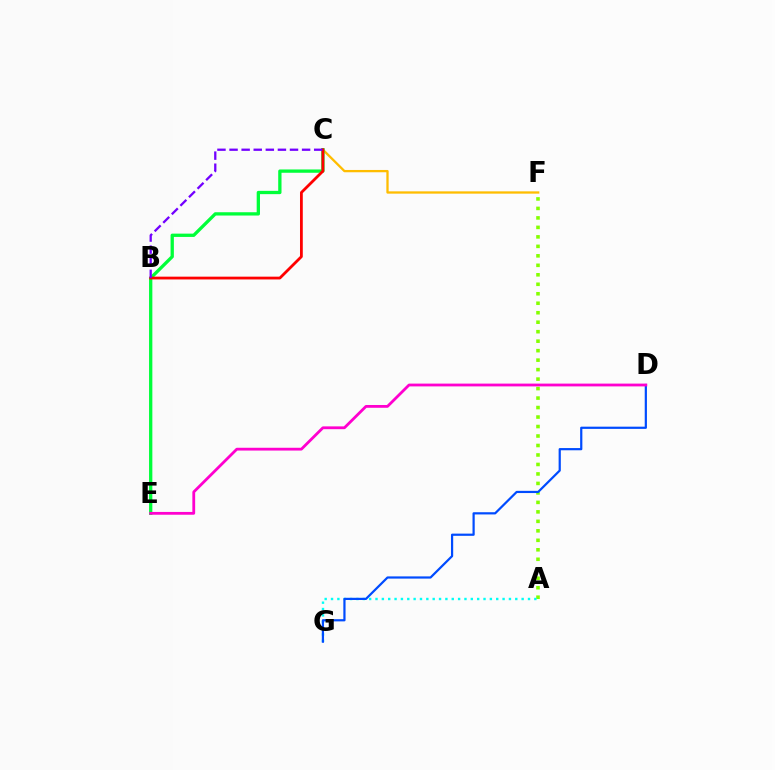{('A', 'F'): [{'color': '#84ff00', 'line_style': 'dotted', 'thickness': 2.58}], ('C', 'F'): [{'color': '#ffbd00', 'line_style': 'solid', 'thickness': 1.65}], ('C', 'E'): [{'color': '#00ff39', 'line_style': 'solid', 'thickness': 2.37}], ('A', 'G'): [{'color': '#00fff6', 'line_style': 'dotted', 'thickness': 1.73}], ('D', 'G'): [{'color': '#004bff', 'line_style': 'solid', 'thickness': 1.59}], ('D', 'E'): [{'color': '#ff00cf', 'line_style': 'solid', 'thickness': 2.01}], ('B', 'C'): [{'color': '#ff0000', 'line_style': 'solid', 'thickness': 2.01}, {'color': '#7200ff', 'line_style': 'dashed', 'thickness': 1.64}]}